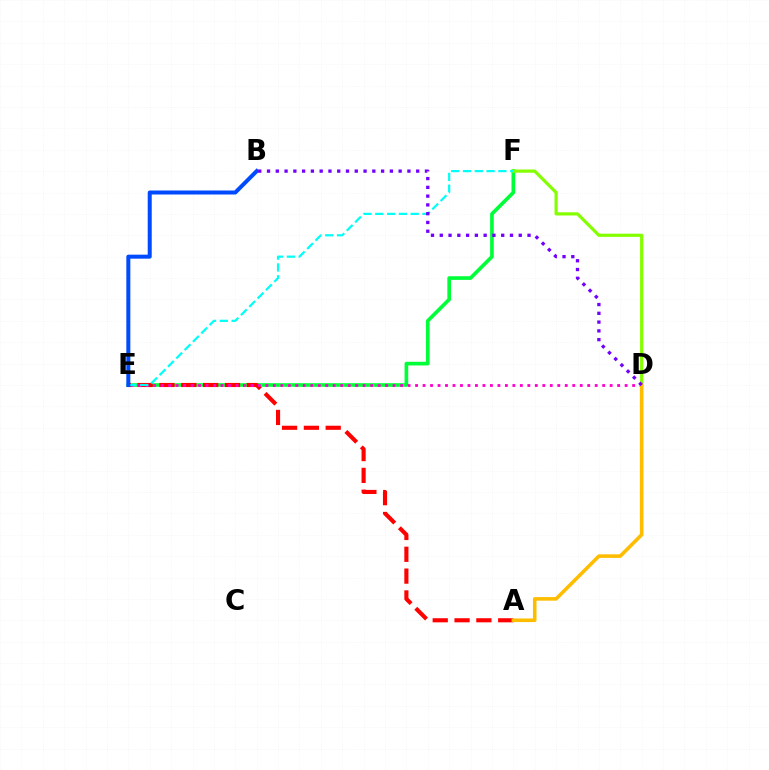{('E', 'F'): [{'color': '#00ff39', 'line_style': 'solid', 'thickness': 2.64}, {'color': '#00fff6', 'line_style': 'dashed', 'thickness': 1.6}], ('A', 'E'): [{'color': '#ff0000', 'line_style': 'dashed', 'thickness': 2.97}], ('D', 'E'): [{'color': '#ff00cf', 'line_style': 'dotted', 'thickness': 2.03}], ('D', 'F'): [{'color': '#84ff00', 'line_style': 'solid', 'thickness': 2.3}], ('B', 'E'): [{'color': '#004bff', 'line_style': 'solid', 'thickness': 2.89}], ('A', 'D'): [{'color': '#ffbd00', 'line_style': 'solid', 'thickness': 2.58}], ('B', 'D'): [{'color': '#7200ff', 'line_style': 'dotted', 'thickness': 2.38}]}